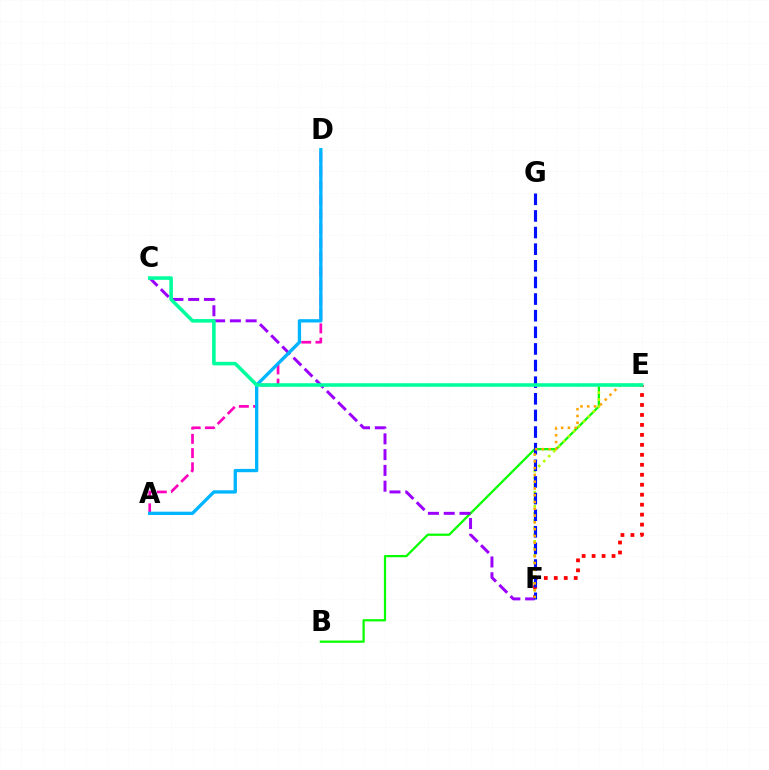{('A', 'D'): [{'color': '#ff00bd', 'line_style': 'dashed', 'thickness': 1.94}, {'color': '#00b5ff', 'line_style': 'solid', 'thickness': 2.39}], ('B', 'E'): [{'color': '#08ff00', 'line_style': 'solid', 'thickness': 1.62}], ('E', 'F'): [{'color': '#b3ff00', 'line_style': 'dotted', 'thickness': 1.9}, {'color': '#ff0000', 'line_style': 'dotted', 'thickness': 2.71}, {'color': '#ffa500', 'line_style': 'dotted', 'thickness': 1.84}], ('C', 'F'): [{'color': '#9b00ff', 'line_style': 'dashed', 'thickness': 2.14}], ('F', 'G'): [{'color': '#0010ff', 'line_style': 'dashed', 'thickness': 2.26}], ('C', 'E'): [{'color': '#00ff9d', 'line_style': 'solid', 'thickness': 2.56}]}